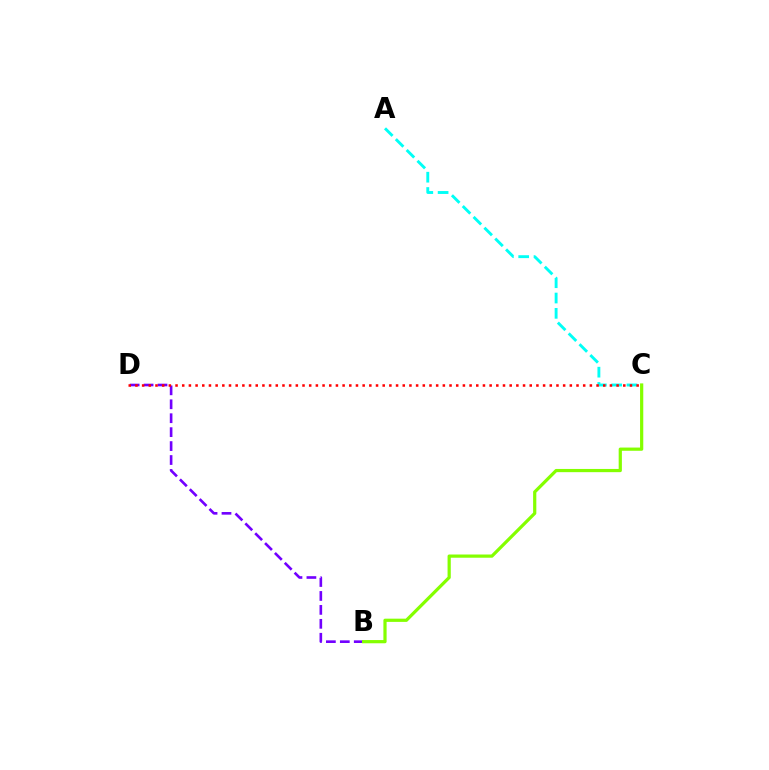{('B', 'D'): [{'color': '#7200ff', 'line_style': 'dashed', 'thickness': 1.89}], ('B', 'C'): [{'color': '#84ff00', 'line_style': 'solid', 'thickness': 2.31}], ('A', 'C'): [{'color': '#00fff6', 'line_style': 'dashed', 'thickness': 2.08}], ('C', 'D'): [{'color': '#ff0000', 'line_style': 'dotted', 'thickness': 1.82}]}